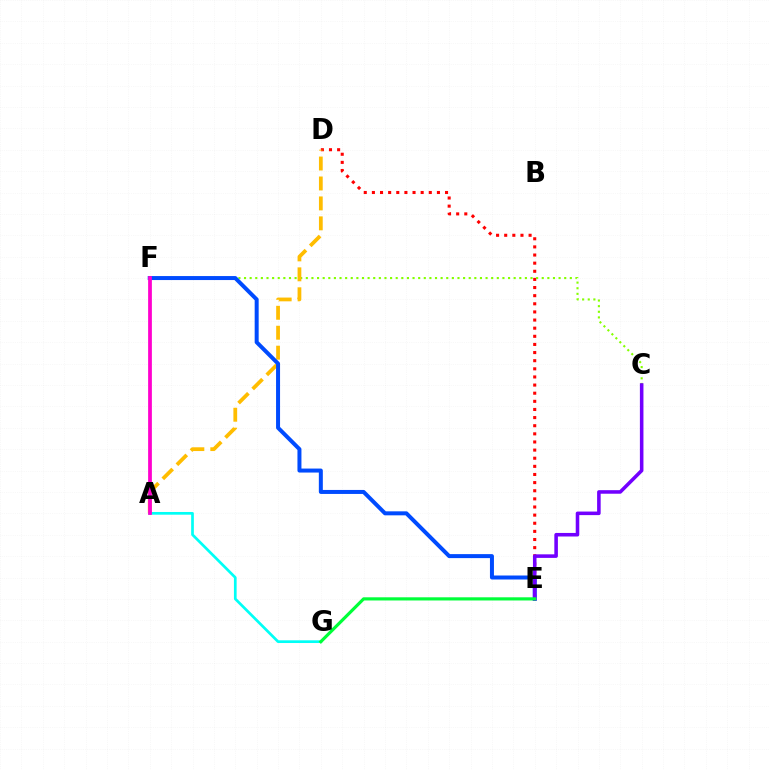{('D', 'E'): [{'color': '#ff0000', 'line_style': 'dotted', 'thickness': 2.21}], ('C', 'F'): [{'color': '#84ff00', 'line_style': 'dotted', 'thickness': 1.53}], ('A', 'D'): [{'color': '#ffbd00', 'line_style': 'dashed', 'thickness': 2.71}], ('E', 'F'): [{'color': '#004bff', 'line_style': 'solid', 'thickness': 2.88}], ('C', 'E'): [{'color': '#7200ff', 'line_style': 'solid', 'thickness': 2.56}], ('A', 'G'): [{'color': '#00fff6', 'line_style': 'solid', 'thickness': 1.95}], ('E', 'G'): [{'color': '#00ff39', 'line_style': 'solid', 'thickness': 2.29}], ('A', 'F'): [{'color': '#ff00cf', 'line_style': 'solid', 'thickness': 2.7}]}